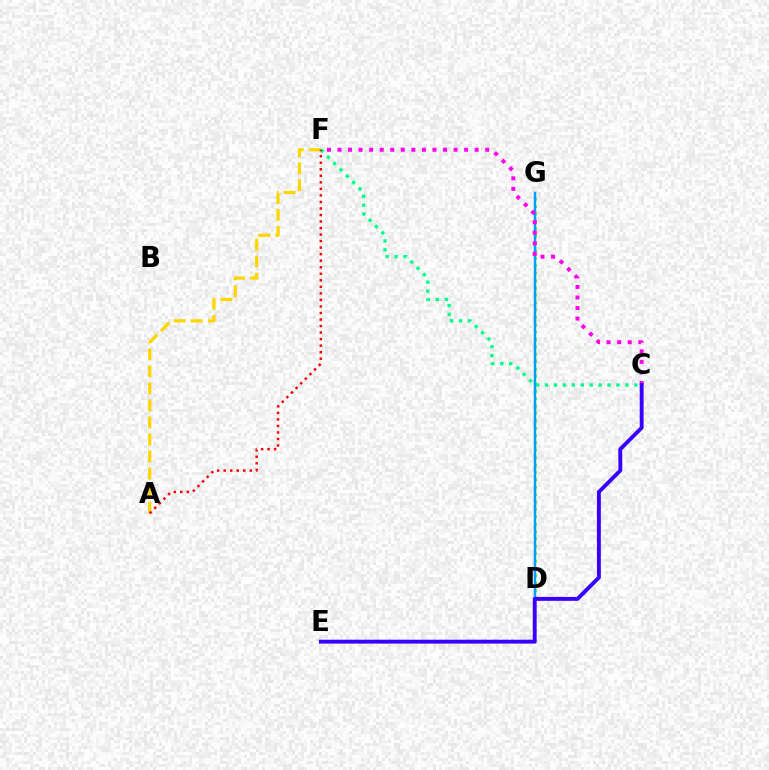{('D', 'G'): [{'color': '#4fff00', 'line_style': 'dotted', 'thickness': 2.01}, {'color': '#009eff', 'line_style': 'solid', 'thickness': 1.77}], ('A', 'F'): [{'color': '#ffd500', 'line_style': 'dashed', 'thickness': 2.31}, {'color': '#ff0000', 'line_style': 'dotted', 'thickness': 1.77}], ('C', 'F'): [{'color': '#00ff86', 'line_style': 'dotted', 'thickness': 2.43}, {'color': '#ff00ed', 'line_style': 'dotted', 'thickness': 2.87}], ('C', 'E'): [{'color': '#3700ff', 'line_style': 'solid', 'thickness': 2.8}]}